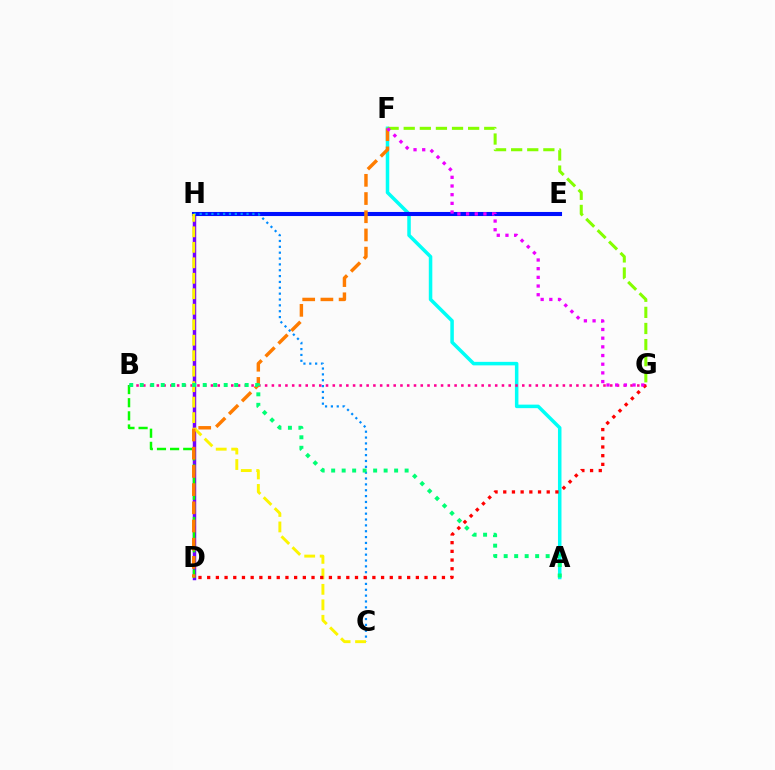{('A', 'F'): [{'color': '#00fff6', 'line_style': 'solid', 'thickness': 2.53}], ('D', 'H'): [{'color': '#7200ff', 'line_style': 'solid', 'thickness': 2.49}], ('B', 'D'): [{'color': '#08ff00', 'line_style': 'dashed', 'thickness': 1.78}], ('B', 'G'): [{'color': '#ff0094', 'line_style': 'dotted', 'thickness': 1.84}], ('E', 'H'): [{'color': '#0010ff', 'line_style': 'solid', 'thickness': 2.94}], ('C', 'H'): [{'color': '#008cff', 'line_style': 'dotted', 'thickness': 1.59}, {'color': '#fcf500', 'line_style': 'dashed', 'thickness': 2.1}], ('D', 'G'): [{'color': '#ff0000', 'line_style': 'dotted', 'thickness': 2.36}], ('D', 'F'): [{'color': '#ff7c00', 'line_style': 'dashed', 'thickness': 2.47}], ('F', 'G'): [{'color': '#84ff00', 'line_style': 'dashed', 'thickness': 2.19}, {'color': '#ee00ff', 'line_style': 'dotted', 'thickness': 2.36}], ('A', 'B'): [{'color': '#00ff74', 'line_style': 'dotted', 'thickness': 2.85}]}